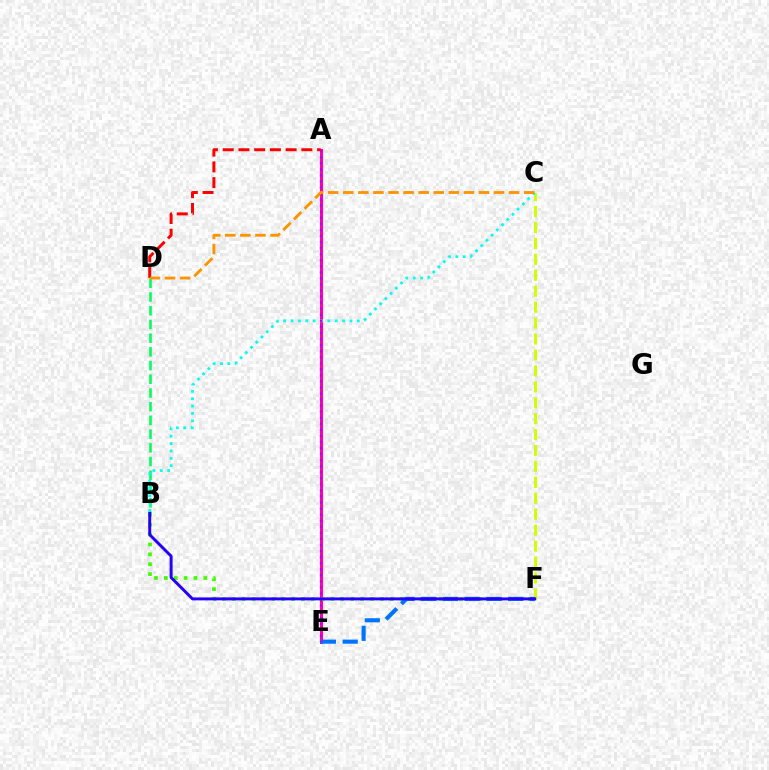{('A', 'E'): [{'color': '#ff00ac', 'line_style': 'solid', 'thickness': 2.19}, {'color': '#b900ff', 'line_style': 'dotted', 'thickness': 1.65}], ('B', 'D'): [{'color': '#00ff5c', 'line_style': 'dashed', 'thickness': 1.86}], ('B', 'F'): [{'color': '#3dff00', 'line_style': 'dotted', 'thickness': 2.68}, {'color': '#2500ff', 'line_style': 'solid', 'thickness': 2.12}], ('C', 'F'): [{'color': '#d1ff00', 'line_style': 'dashed', 'thickness': 2.16}], ('E', 'F'): [{'color': '#0074ff', 'line_style': 'dashed', 'thickness': 2.96}], ('B', 'C'): [{'color': '#00fff6', 'line_style': 'dotted', 'thickness': 2.0}], ('A', 'D'): [{'color': '#ff0000', 'line_style': 'dashed', 'thickness': 2.14}], ('C', 'D'): [{'color': '#ff9400', 'line_style': 'dashed', 'thickness': 2.05}]}